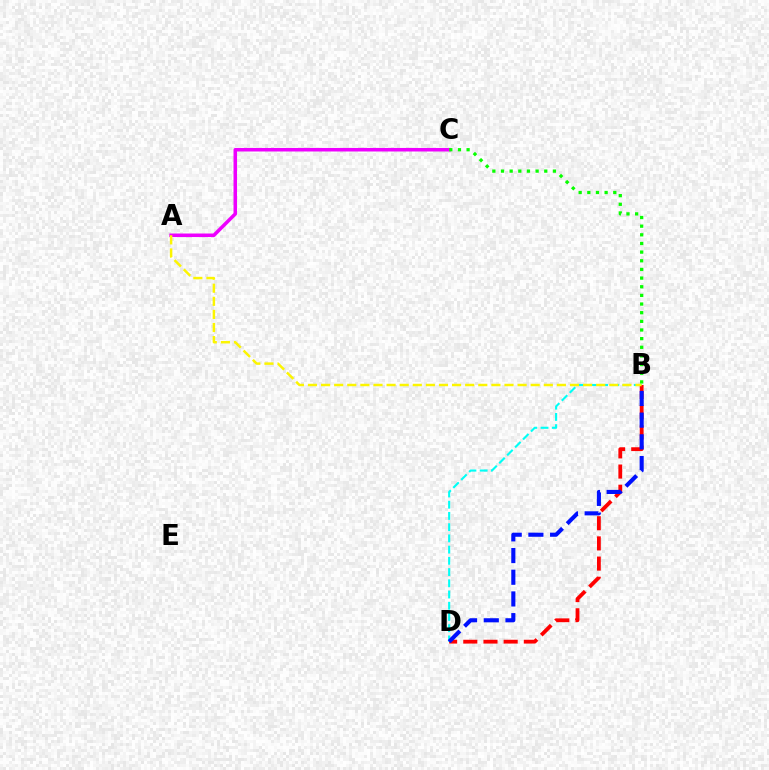{('B', 'D'): [{'color': '#00fff6', 'line_style': 'dashed', 'thickness': 1.52}, {'color': '#ff0000', 'line_style': 'dashed', 'thickness': 2.74}, {'color': '#0010ff', 'line_style': 'dashed', 'thickness': 2.95}], ('A', 'C'): [{'color': '#ee00ff', 'line_style': 'solid', 'thickness': 2.54}], ('A', 'B'): [{'color': '#fcf500', 'line_style': 'dashed', 'thickness': 1.78}], ('B', 'C'): [{'color': '#08ff00', 'line_style': 'dotted', 'thickness': 2.35}]}